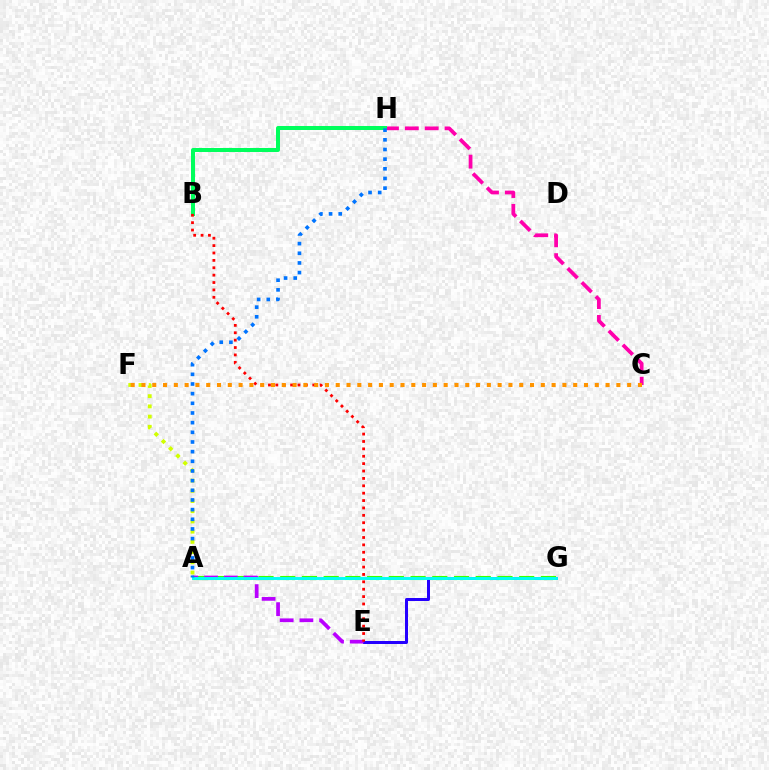{('E', 'G'): [{'color': '#2500ff', 'line_style': 'solid', 'thickness': 2.16}], ('C', 'H'): [{'color': '#ff00ac', 'line_style': 'dashed', 'thickness': 2.7}], ('A', 'G'): [{'color': '#3dff00', 'line_style': 'dashed', 'thickness': 2.95}, {'color': '#00fff6', 'line_style': 'solid', 'thickness': 2.11}], ('A', 'F'): [{'color': '#d1ff00', 'line_style': 'dotted', 'thickness': 2.77}], ('A', 'E'): [{'color': '#b900ff', 'line_style': 'dashed', 'thickness': 2.68}], ('B', 'H'): [{'color': '#00ff5c', 'line_style': 'solid', 'thickness': 2.87}], ('B', 'E'): [{'color': '#ff0000', 'line_style': 'dotted', 'thickness': 2.01}], ('C', 'F'): [{'color': '#ff9400', 'line_style': 'dotted', 'thickness': 2.93}], ('A', 'H'): [{'color': '#0074ff', 'line_style': 'dotted', 'thickness': 2.63}]}